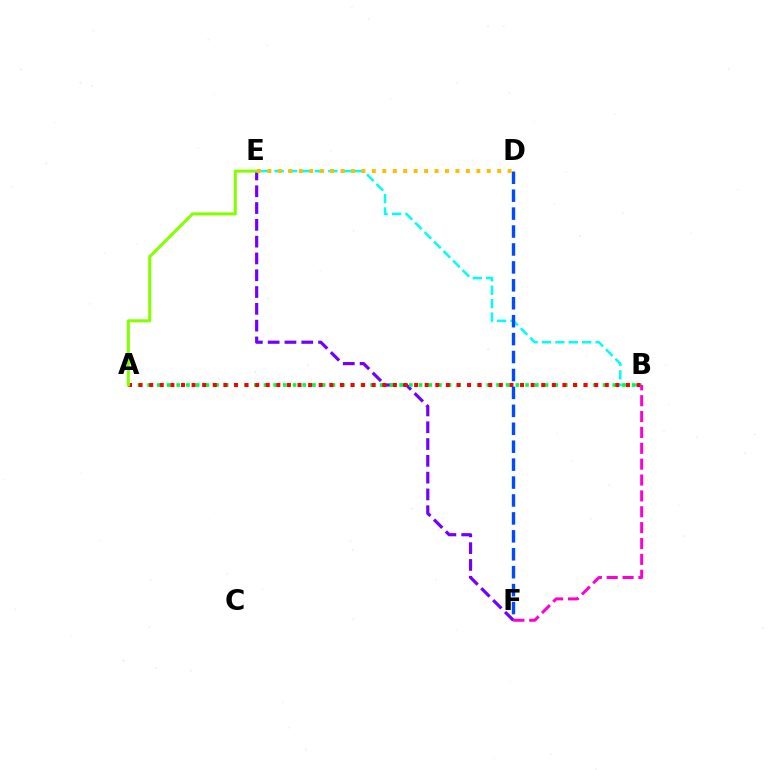{('E', 'F'): [{'color': '#7200ff', 'line_style': 'dashed', 'thickness': 2.28}], ('B', 'E'): [{'color': '#00fff6', 'line_style': 'dashed', 'thickness': 1.82}], ('A', 'B'): [{'color': '#00ff39', 'line_style': 'dotted', 'thickness': 2.63}, {'color': '#ff0000', 'line_style': 'dotted', 'thickness': 2.88}], ('A', 'E'): [{'color': '#84ff00', 'line_style': 'solid', 'thickness': 2.19}], ('D', 'F'): [{'color': '#004bff', 'line_style': 'dashed', 'thickness': 2.44}], ('D', 'E'): [{'color': '#ffbd00', 'line_style': 'dotted', 'thickness': 2.84}], ('B', 'F'): [{'color': '#ff00cf', 'line_style': 'dashed', 'thickness': 2.16}]}